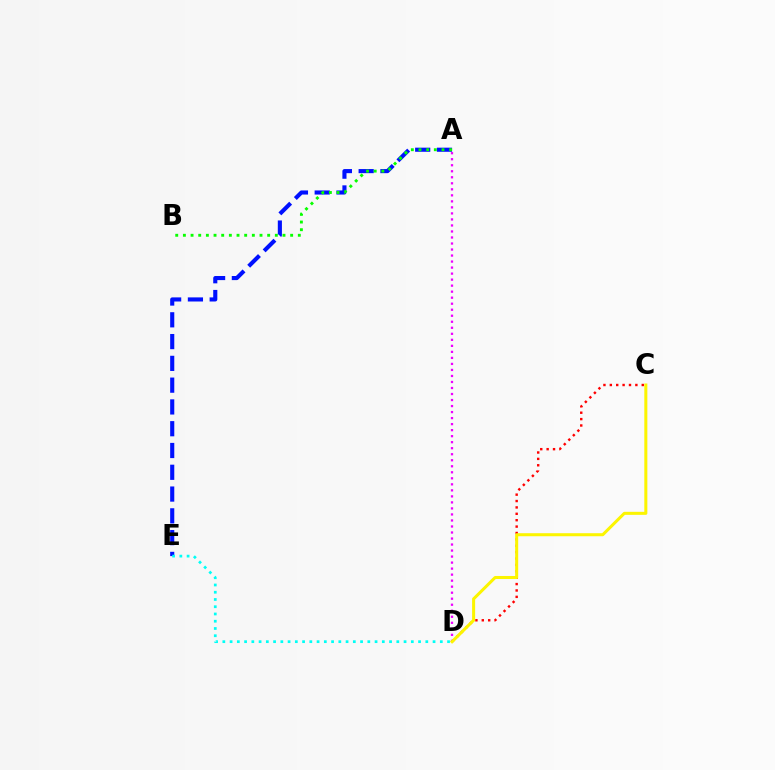{('A', 'E'): [{'color': '#0010ff', 'line_style': 'dashed', 'thickness': 2.96}], ('A', 'B'): [{'color': '#08ff00', 'line_style': 'dotted', 'thickness': 2.08}], ('A', 'D'): [{'color': '#ee00ff', 'line_style': 'dotted', 'thickness': 1.64}], ('C', 'D'): [{'color': '#ff0000', 'line_style': 'dotted', 'thickness': 1.74}, {'color': '#fcf500', 'line_style': 'solid', 'thickness': 2.19}], ('D', 'E'): [{'color': '#00fff6', 'line_style': 'dotted', 'thickness': 1.97}]}